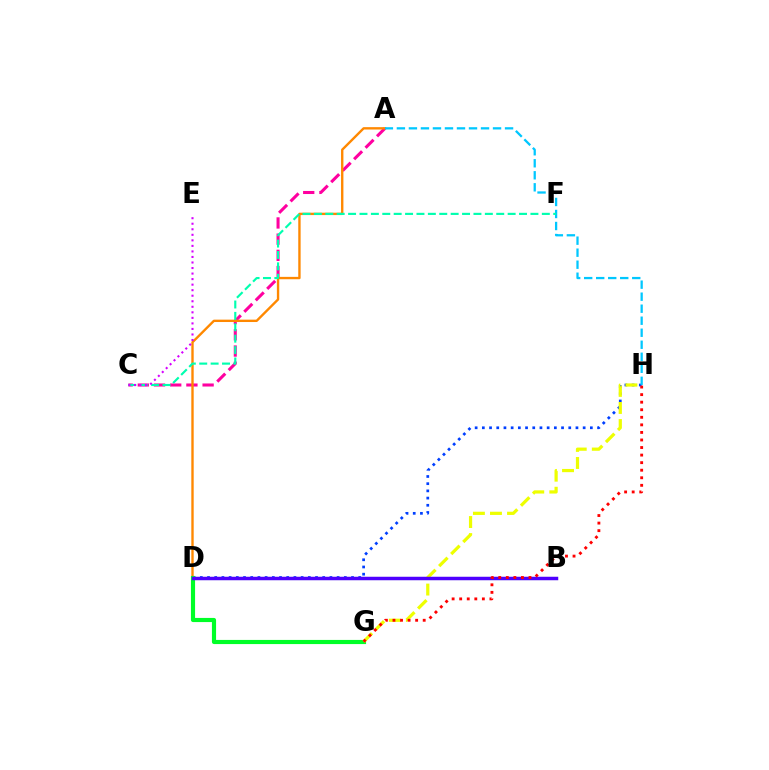{('D', 'H'): [{'color': '#003fff', 'line_style': 'dotted', 'thickness': 1.96}], ('A', 'C'): [{'color': '#ff00a0', 'line_style': 'dashed', 'thickness': 2.2}], ('A', 'D'): [{'color': '#ff8800', 'line_style': 'solid', 'thickness': 1.71}], ('A', 'H'): [{'color': '#00c7ff', 'line_style': 'dashed', 'thickness': 1.63}], ('B', 'D'): [{'color': '#66ff00', 'line_style': 'solid', 'thickness': 2.19}, {'color': '#4f00ff', 'line_style': 'solid', 'thickness': 2.5}], ('D', 'G'): [{'color': '#00ff27', 'line_style': 'solid', 'thickness': 2.98}], ('C', 'F'): [{'color': '#00ffaf', 'line_style': 'dashed', 'thickness': 1.55}], ('C', 'E'): [{'color': '#d600ff', 'line_style': 'dotted', 'thickness': 1.5}], ('G', 'H'): [{'color': '#eeff00', 'line_style': 'dashed', 'thickness': 2.32}, {'color': '#ff0000', 'line_style': 'dotted', 'thickness': 2.05}]}